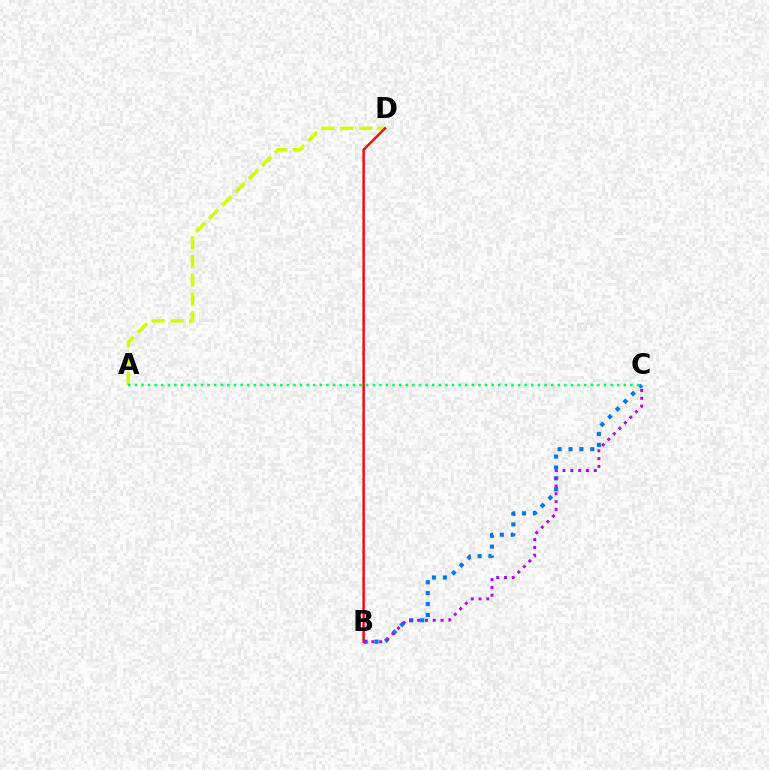{('B', 'C'): [{'color': '#0074ff', 'line_style': 'dotted', 'thickness': 2.96}, {'color': '#b900ff', 'line_style': 'dotted', 'thickness': 2.12}], ('A', 'D'): [{'color': '#d1ff00', 'line_style': 'dashed', 'thickness': 2.54}], ('B', 'D'): [{'color': '#ff0000', 'line_style': 'solid', 'thickness': 1.73}], ('A', 'C'): [{'color': '#00ff5c', 'line_style': 'dotted', 'thickness': 1.8}]}